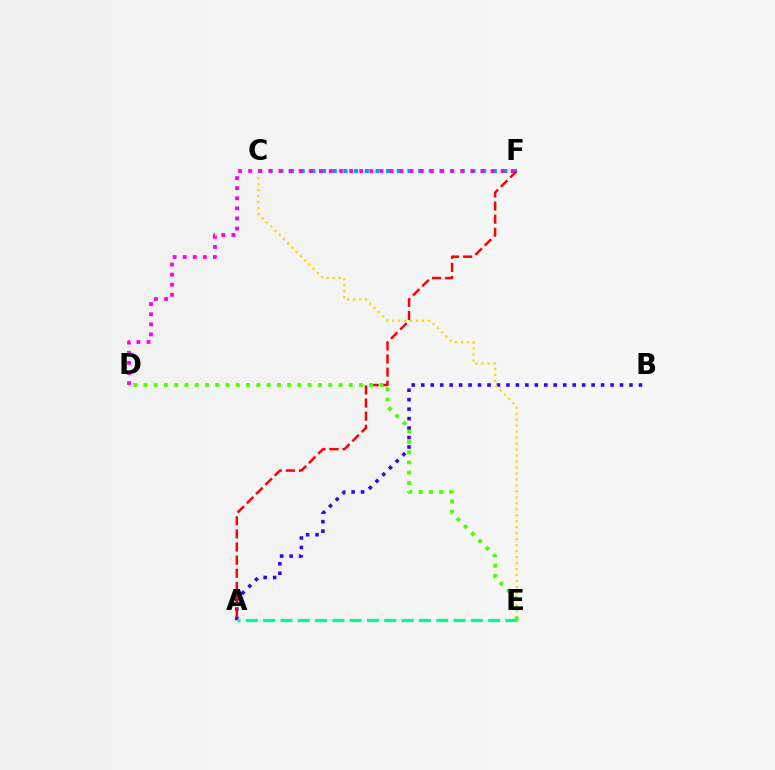{('A', 'B'): [{'color': '#3700ff', 'line_style': 'dotted', 'thickness': 2.57}], ('C', 'F'): [{'color': '#009eff', 'line_style': 'dotted', 'thickness': 2.9}], ('A', 'F'): [{'color': '#ff0000', 'line_style': 'dashed', 'thickness': 1.78}], ('C', 'E'): [{'color': '#ffd500', 'line_style': 'dotted', 'thickness': 1.62}], ('D', 'F'): [{'color': '#ff00ed', 'line_style': 'dotted', 'thickness': 2.74}], ('A', 'E'): [{'color': '#00ff86', 'line_style': 'dashed', 'thickness': 2.35}], ('D', 'E'): [{'color': '#4fff00', 'line_style': 'dotted', 'thickness': 2.79}]}